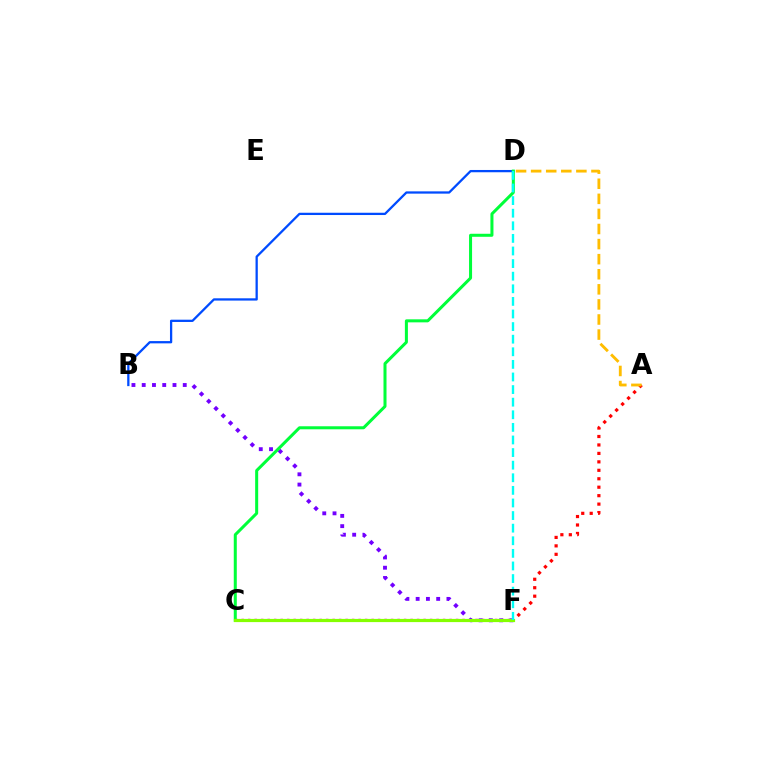{('C', 'F'): [{'color': '#ff00cf', 'line_style': 'dotted', 'thickness': 1.76}, {'color': '#84ff00', 'line_style': 'solid', 'thickness': 2.3}], ('B', 'D'): [{'color': '#004bff', 'line_style': 'solid', 'thickness': 1.64}], ('A', 'F'): [{'color': '#ff0000', 'line_style': 'dotted', 'thickness': 2.3}], ('B', 'F'): [{'color': '#7200ff', 'line_style': 'dotted', 'thickness': 2.79}], ('C', 'D'): [{'color': '#00ff39', 'line_style': 'solid', 'thickness': 2.18}], ('A', 'D'): [{'color': '#ffbd00', 'line_style': 'dashed', 'thickness': 2.05}], ('D', 'F'): [{'color': '#00fff6', 'line_style': 'dashed', 'thickness': 1.71}]}